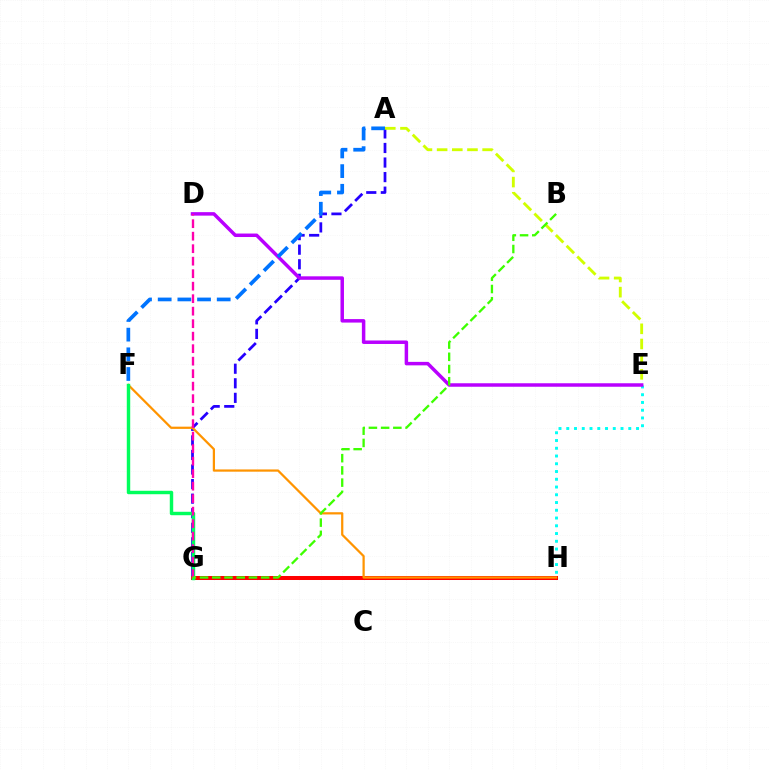{('A', 'G'): [{'color': '#2500ff', 'line_style': 'dashed', 'thickness': 1.98}], ('G', 'H'): [{'color': '#ff0000', 'line_style': 'solid', 'thickness': 2.88}], ('F', 'H'): [{'color': '#ff9400', 'line_style': 'solid', 'thickness': 1.61}], ('E', 'H'): [{'color': '#00fff6', 'line_style': 'dotted', 'thickness': 2.11}], ('F', 'G'): [{'color': '#00ff5c', 'line_style': 'solid', 'thickness': 2.48}], ('A', 'E'): [{'color': '#d1ff00', 'line_style': 'dashed', 'thickness': 2.06}], ('D', 'E'): [{'color': '#b900ff', 'line_style': 'solid', 'thickness': 2.51}], ('A', 'F'): [{'color': '#0074ff', 'line_style': 'dashed', 'thickness': 2.67}], ('D', 'G'): [{'color': '#ff00ac', 'line_style': 'dashed', 'thickness': 1.7}], ('B', 'G'): [{'color': '#3dff00', 'line_style': 'dashed', 'thickness': 1.66}]}